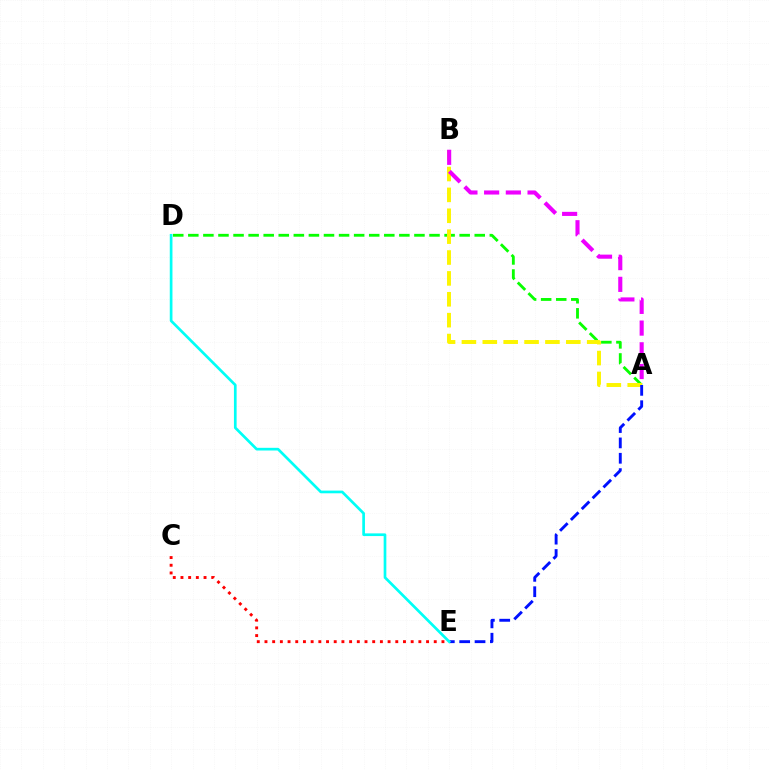{('A', 'D'): [{'color': '#08ff00', 'line_style': 'dashed', 'thickness': 2.05}], ('A', 'B'): [{'color': '#fcf500', 'line_style': 'dashed', 'thickness': 2.84}, {'color': '#ee00ff', 'line_style': 'dashed', 'thickness': 2.95}], ('A', 'E'): [{'color': '#0010ff', 'line_style': 'dashed', 'thickness': 2.09}], ('C', 'E'): [{'color': '#ff0000', 'line_style': 'dotted', 'thickness': 2.09}], ('D', 'E'): [{'color': '#00fff6', 'line_style': 'solid', 'thickness': 1.94}]}